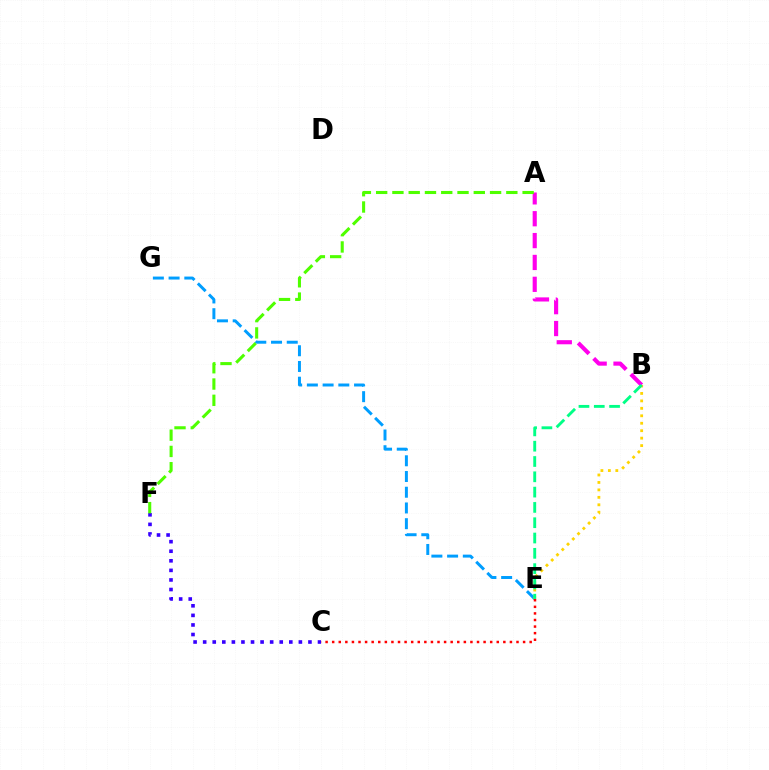{('A', 'B'): [{'color': '#ff00ed', 'line_style': 'dashed', 'thickness': 2.97}], ('E', 'G'): [{'color': '#009eff', 'line_style': 'dashed', 'thickness': 2.14}], ('B', 'E'): [{'color': '#ffd500', 'line_style': 'dotted', 'thickness': 2.03}, {'color': '#00ff86', 'line_style': 'dashed', 'thickness': 2.08}], ('C', 'F'): [{'color': '#3700ff', 'line_style': 'dotted', 'thickness': 2.6}], ('A', 'F'): [{'color': '#4fff00', 'line_style': 'dashed', 'thickness': 2.21}], ('C', 'E'): [{'color': '#ff0000', 'line_style': 'dotted', 'thickness': 1.79}]}